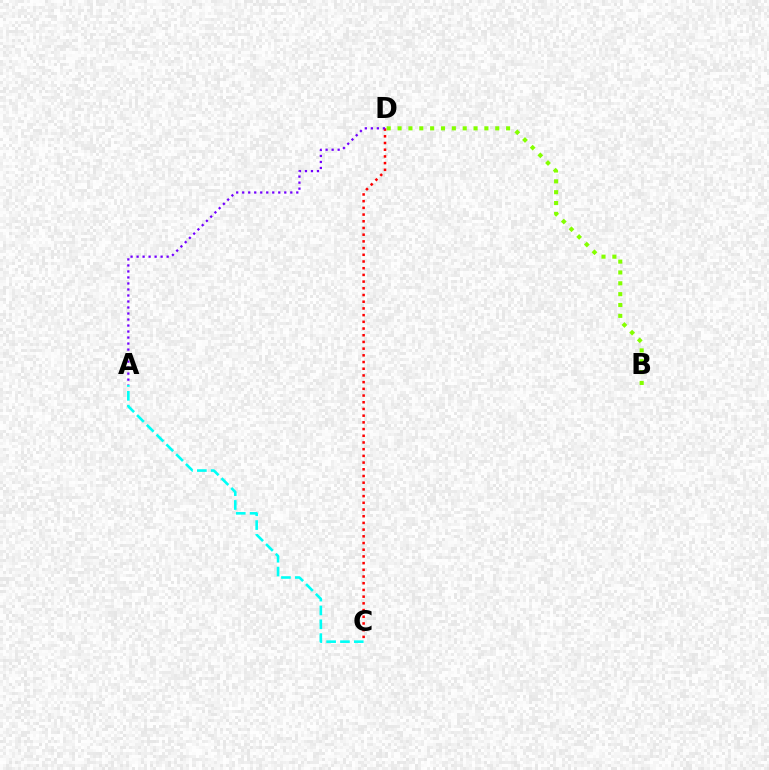{('B', 'D'): [{'color': '#84ff00', 'line_style': 'dotted', 'thickness': 2.95}], ('A', 'C'): [{'color': '#00fff6', 'line_style': 'dashed', 'thickness': 1.88}], ('C', 'D'): [{'color': '#ff0000', 'line_style': 'dotted', 'thickness': 1.82}], ('A', 'D'): [{'color': '#7200ff', 'line_style': 'dotted', 'thickness': 1.63}]}